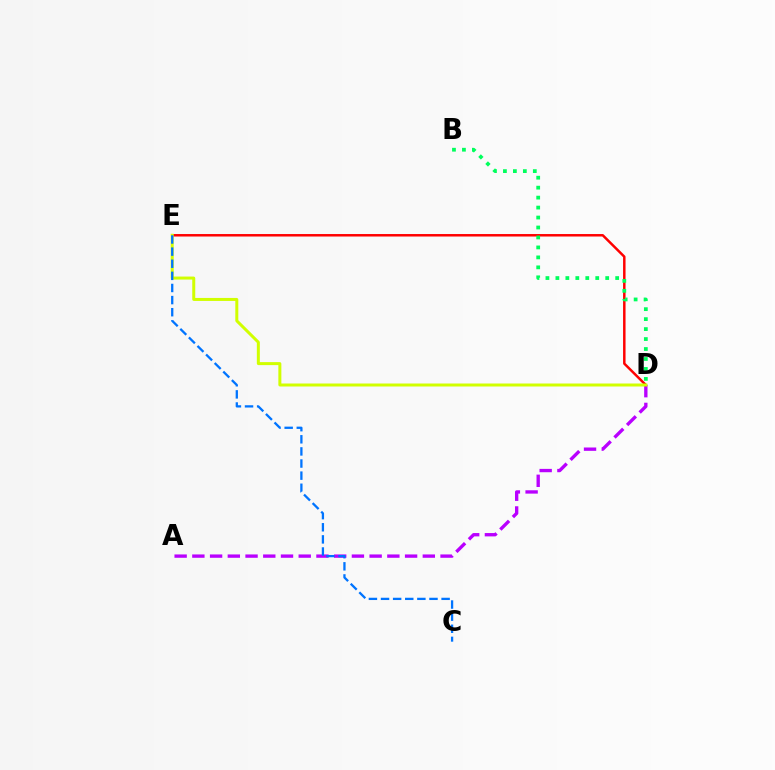{('A', 'D'): [{'color': '#b900ff', 'line_style': 'dashed', 'thickness': 2.41}], ('D', 'E'): [{'color': '#ff0000', 'line_style': 'solid', 'thickness': 1.78}, {'color': '#d1ff00', 'line_style': 'solid', 'thickness': 2.16}], ('B', 'D'): [{'color': '#00ff5c', 'line_style': 'dotted', 'thickness': 2.71}], ('C', 'E'): [{'color': '#0074ff', 'line_style': 'dashed', 'thickness': 1.65}]}